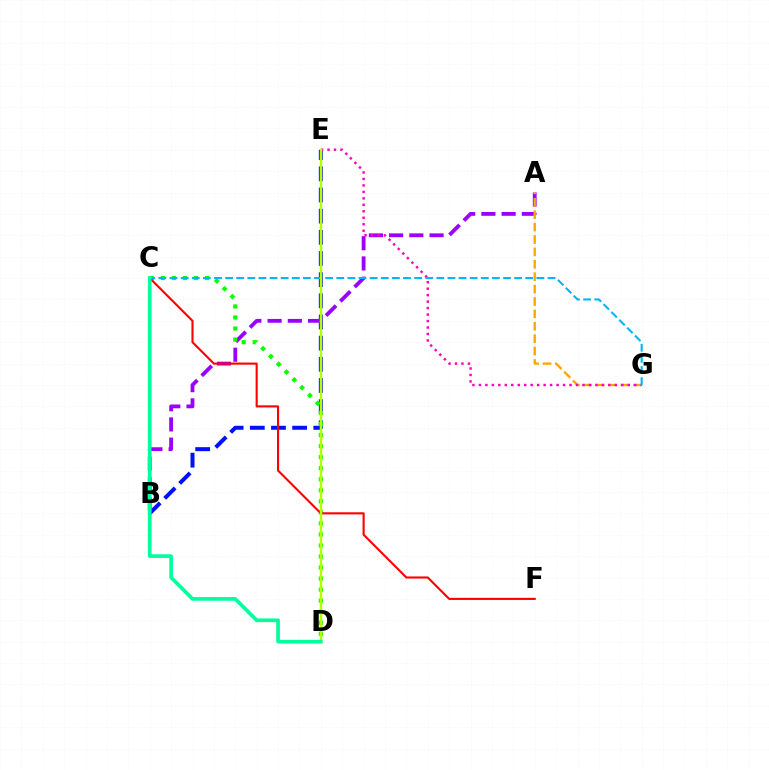{('B', 'E'): [{'color': '#0010ff', 'line_style': 'dashed', 'thickness': 2.88}], ('A', 'B'): [{'color': '#9b00ff', 'line_style': 'dashed', 'thickness': 2.75}], ('C', 'D'): [{'color': '#08ff00', 'line_style': 'dotted', 'thickness': 3.0}, {'color': '#00ff9d', 'line_style': 'solid', 'thickness': 2.63}], ('A', 'G'): [{'color': '#ffa500', 'line_style': 'dashed', 'thickness': 1.68}], ('C', 'F'): [{'color': '#ff0000', 'line_style': 'solid', 'thickness': 1.52}], ('E', 'G'): [{'color': '#ff00bd', 'line_style': 'dotted', 'thickness': 1.76}], ('C', 'G'): [{'color': '#00b5ff', 'line_style': 'dashed', 'thickness': 1.51}], ('D', 'E'): [{'color': '#b3ff00', 'line_style': 'solid', 'thickness': 1.78}]}